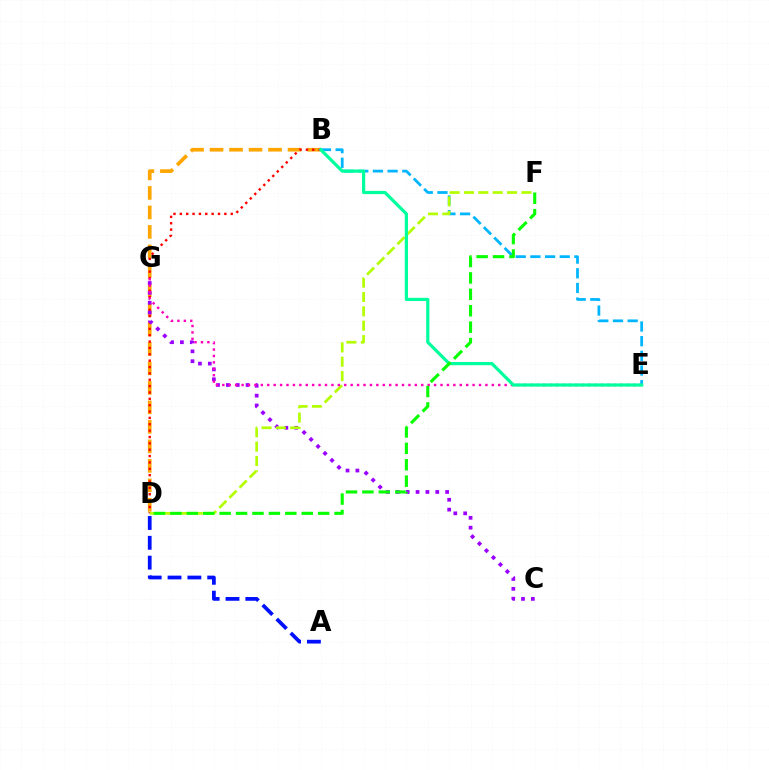{('B', 'D'): [{'color': '#ffa500', 'line_style': 'dashed', 'thickness': 2.65}, {'color': '#ff0000', 'line_style': 'dotted', 'thickness': 1.73}], ('A', 'D'): [{'color': '#0010ff', 'line_style': 'dashed', 'thickness': 2.69}], ('C', 'G'): [{'color': '#9b00ff', 'line_style': 'dotted', 'thickness': 2.68}], ('B', 'E'): [{'color': '#00b5ff', 'line_style': 'dashed', 'thickness': 1.99}, {'color': '#00ff9d', 'line_style': 'solid', 'thickness': 2.31}], ('D', 'F'): [{'color': '#b3ff00', 'line_style': 'dashed', 'thickness': 1.95}, {'color': '#08ff00', 'line_style': 'dashed', 'thickness': 2.23}], ('E', 'G'): [{'color': '#ff00bd', 'line_style': 'dotted', 'thickness': 1.74}]}